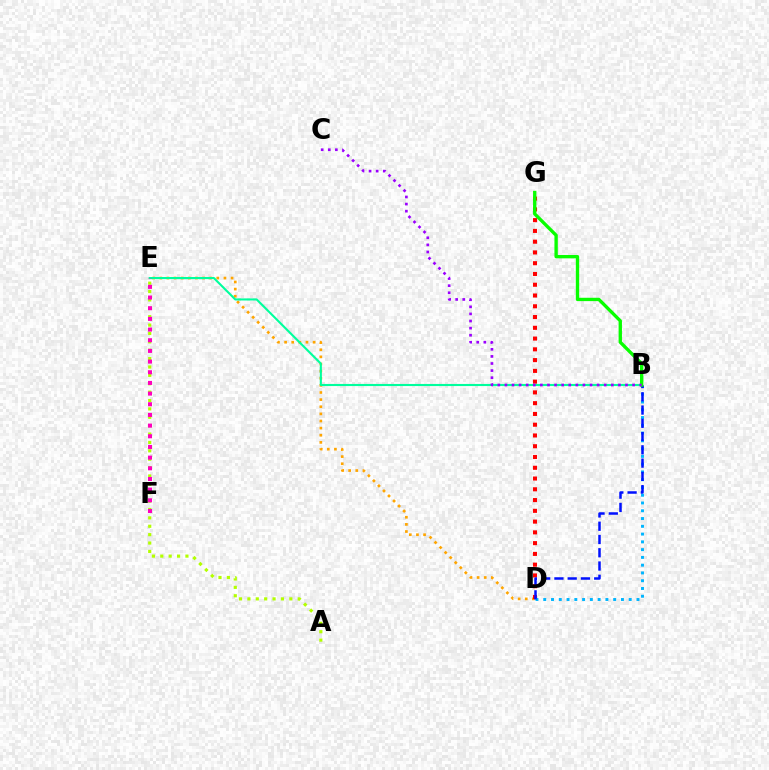{('D', 'E'): [{'color': '#ffa500', 'line_style': 'dotted', 'thickness': 1.94}], ('D', 'G'): [{'color': '#ff0000', 'line_style': 'dotted', 'thickness': 2.93}], ('B', 'E'): [{'color': '#00ff9d', 'line_style': 'solid', 'thickness': 1.52}], ('B', 'D'): [{'color': '#00b5ff', 'line_style': 'dotted', 'thickness': 2.11}, {'color': '#0010ff', 'line_style': 'dashed', 'thickness': 1.8}], ('B', 'G'): [{'color': '#08ff00', 'line_style': 'solid', 'thickness': 2.41}], ('A', 'E'): [{'color': '#b3ff00', 'line_style': 'dotted', 'thickness': 2.28}], ('E', 'F'): [{'color': '#ff00bd', 'line_style': 'dotted', 'thickness': 2.9}], ('B', 'C'): [{'color': '#9b00ff', 'line_style': 'dotted', 'thickness': 1.93}]}